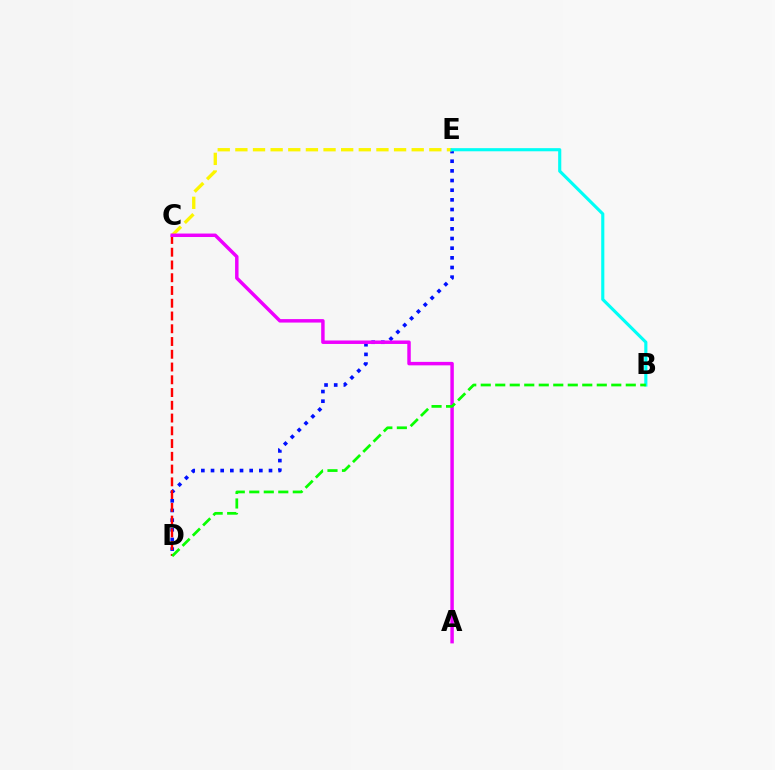{('D', 'E'): [{'color': '#0010ff', 'line_style': 'dotted', 'thickness': 2.63}], ('C', 'E'): [{'color': '#fcf500', 'line_style': 'dashed', 'thickness': 2.4}], ('C', 'D'): [{'color': '#ff0000', 'line_style': 'dashed', 'thickness': 1.73}], ('B', 'E'): [{'color': '#00fff6', 'line_style': 'solid', 'thickness': 2.25}], ('A', 'C'): [{'color': '#ee00ff', 'line_style': 'solid', 'thickness': 2.5}], ('B', 'D'): [{'color': '#08ff00', 'line_style': 'dashed', 'thickness': 1.97}]}